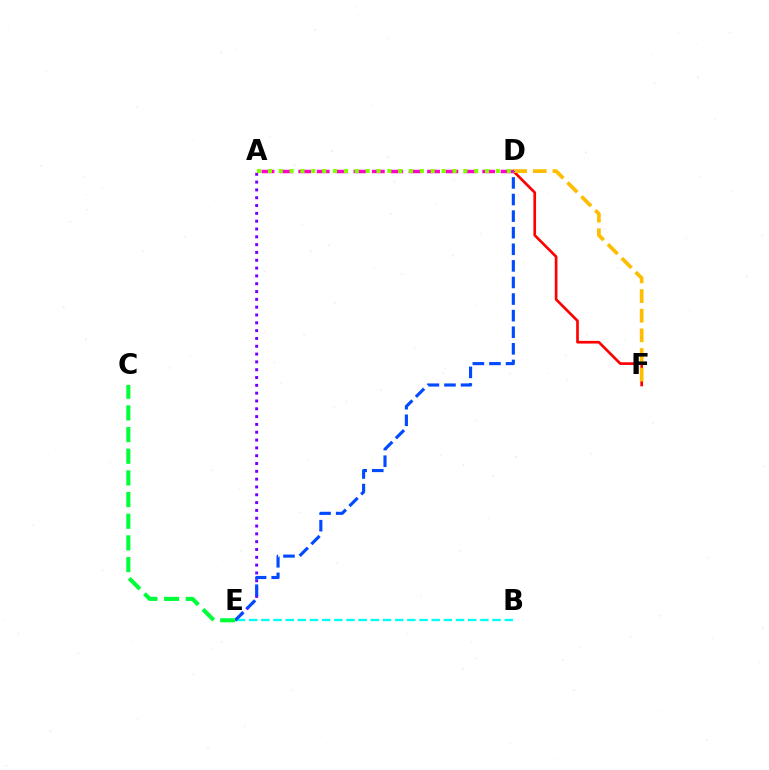{('D', 'F'): [{'color': '#ff0000', 'line_style': 'solid', 'thickness': 1.92}, {'color': '#ffbd00', 'line_style': 'dashed', 'thickness': 2.67}], ('A', 'E'): [{'color': '#7200ff', 'line_style': 'dotted', 'thickness': 2.12}], ('B', 'E'): [{'color': '#00fff6', 'line_style': 'dashed', 'thickness': 1.65}], ('D', 'E'): [{'color': '#004bff', 'line_style': 'dashed', 'thickness': 2.25}], ('A', 'D'): [{'color': '#ff00cf', 'line_style': 'dashed', 'thickness': 2.5}, {'color': '#84ff00', 'line_style': 'dotted', 'thickness': 2.95}], ('C', 'E'): [{'color': '#00ff39', 'line_style': 'dashed', 'thickness': 2.94}]}